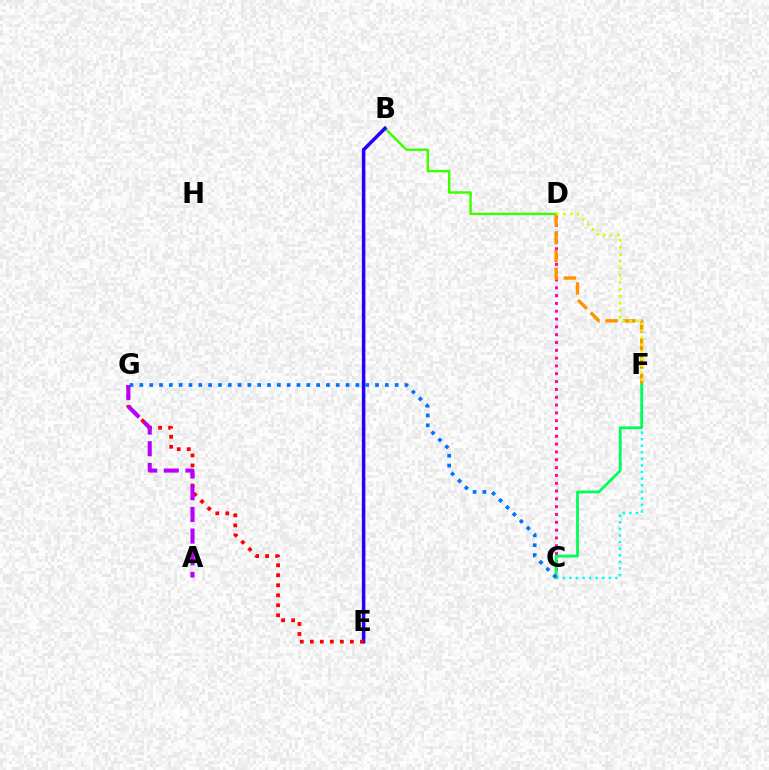{('B', 'D'): [{'color': '#3dff00', 'line_style': 'solid', 'thickness': 1.75}], ('B', 'E'): [{'color': '#2500ff', 'line_style': 'solid', 'thickness': 2.53}], ('E', 'G'): [{'color': '#ff0000', 'line_style': 'dotted', 'thickness': 2.72}], ('C', 'D'): [{'color': '#ff00ac', 'line_style': 'dotted', 'thickness': 2.12}], ('A', 'G'): [{'color': '#b900ff', 'line_style': 'dashed', 'thickness': 2.95}], ('D', 'F'): [{'color': '#ff9400', 'line_style': 'dashed', 'thickness': 2.44}, {'color': '#d1ff00', 'line_style': 'dotted', 'thickness': 1.9}], ('C', 'F'): [{'color': '#00fff6', 'line_style': 'dotted', 'thickness': 1.79}, {'color': '#00ff5c', 'line_style': 'solid', 'thickness': 2.02}], ('C', 'G'): [{'color': '#0074ff', 'line_style': 'dotted', 'thickness': 2.67}]}